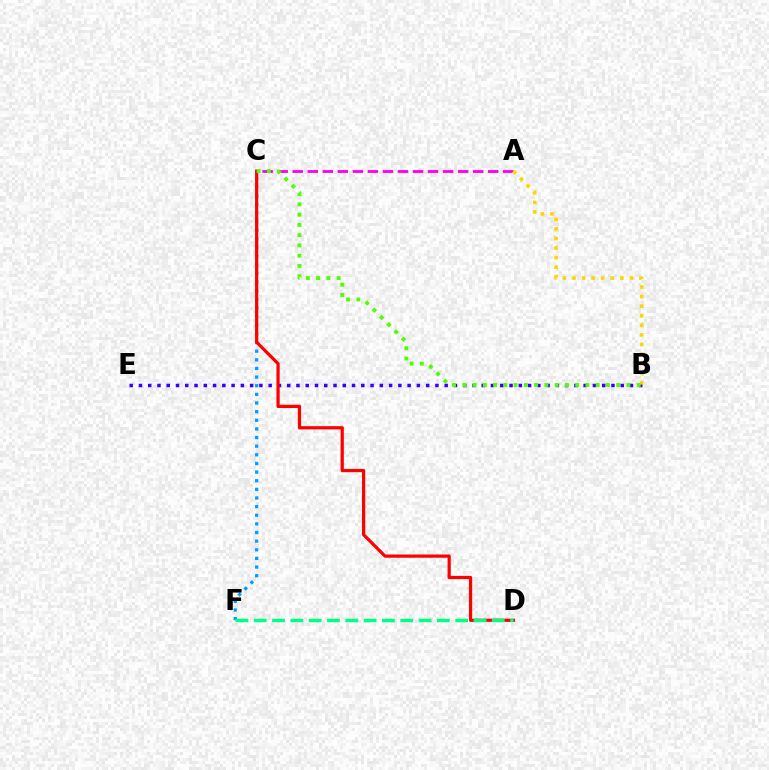{('B', 'E'): [{'color': '#3700ff', 'line_style': 'dotted', 'thickness': 2.52}], ('A', 'C'): [{'color': '#ff00ed', 'line_style': 'dashed', 'thickness': 2.04}], ('C', 'F'): [{'color': '#009eff', 'line_style': 'dotted', 'thickness': 2.35}], ('A', 'B'): [{'color': '#ffd500', 'line_style': 'dotted', 'thickness': 2.6}], ('C', 'D'): [{'color': '#ff0000', 'line_style': 'solid', 'thickness': 2.32}], ('D', 'F'): [{'color': '#00ff86', 'line_style': 'dashed', 'thickness': 2.49}], ('B', 'C'): [{'color': '#4fff00', 'line_style': 'dotted', 'thickness': 2.79}]}